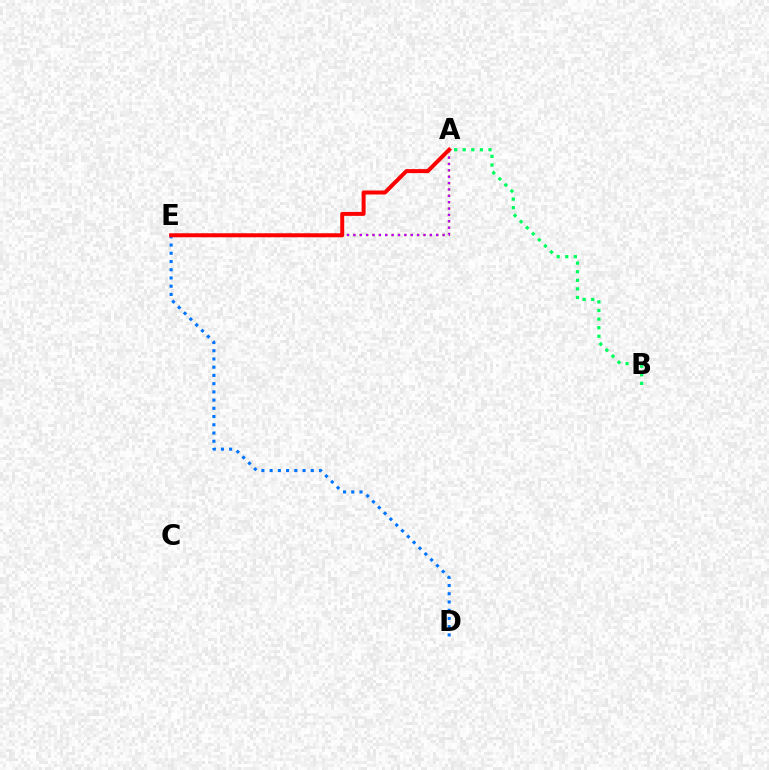{('A', 'B'): [{'color': '#00ff5c', 'line_style': 'dotted', 'thickness': 2.34}], ('D', 'E'): [{'color': '#0074ff', 'line_style': 'dotted', 'thickness': 2.24}], ('A', 'E'): [{'color': '#d1ff00', 'line_style': 'dotted', 'thickness': 1.73}, {'color': '#b900ff', 'line_style': 'dotted', 'thickness': 1.73}, {'color': '#ff0000', 'line_style': 'solid', 'thickness': 2.86}]}